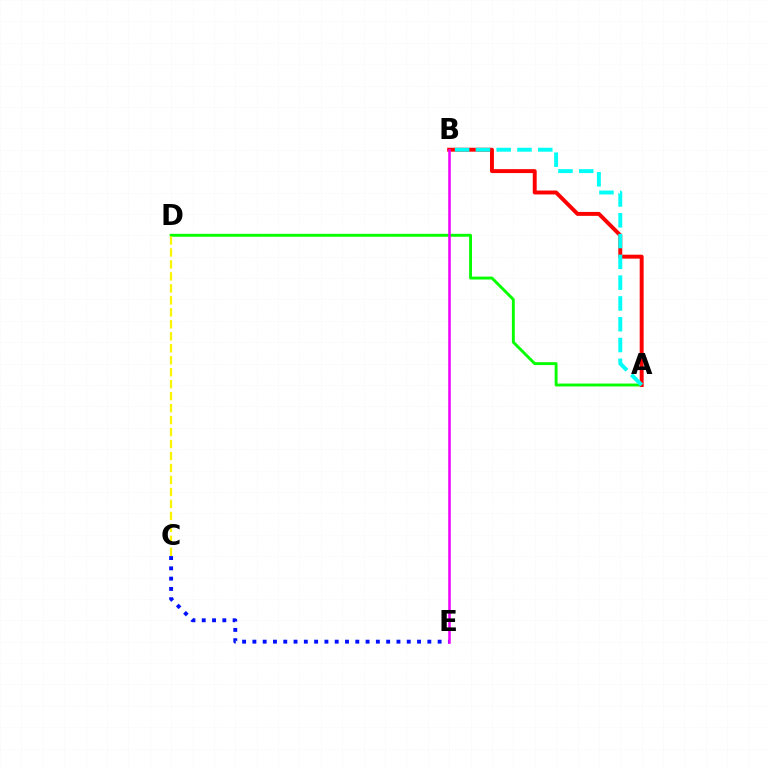{('A', 'D'): [{'color': '#08ff00', 'line_style': 'solid', 'thickness': 2.1}], ('C', 'D'): [{'color': '#fcf500', 'line_style': 'dashed', 'thickness': 1.63}], ('A', 'B'): [{'color': '#ff0000', 'line_style': 'solid', 'thickness': 2.83}, {'color': '#00fff6', 'line_style': 'dashed', 'thickness': 2.82}], ('C', 'E'): [{'color': '#0010ff', 'line_style': 'dotted', 'thickness': 2.8}], ('B', 'E'): [{'color': '#ee00ff', 'line_style': 'solid', 'thickness': 1.84}]}